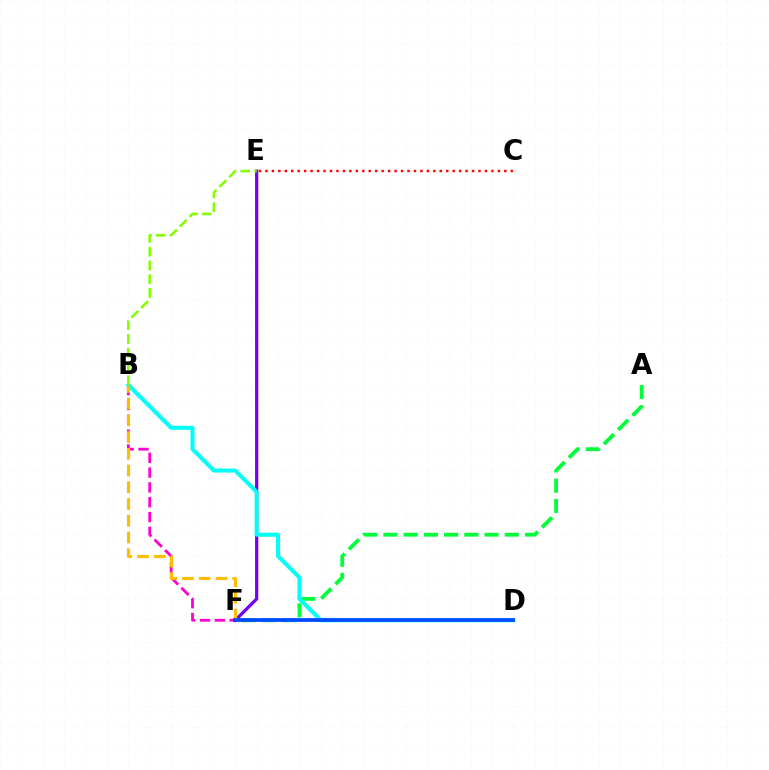{('B', 'F'): [{'color': '#ff00cf', 'line_style': 'dashed', 'thickness': 2.01}, {'color': '#ffbd00', 'line_style': 'dashed', 'thickness': 2.27}], ('E', 'F'): [{'color': '#7200ff', 'line_style': 'solid', 'thickness': 2.33}], ('A', 'F'): [{'color': '#00ff39', 'line_style': 'dashed', 'thickness': 2.75}], ('B', 'D'): [{'color': '#00fff6', 'line_style': 'solid', 'thickness': 2.9}], ('C', 'E'): [{'color': '#ff0000', 'line_style': 'dotted', 'thickness': 1.75}], ('B', 'E'): [{'color': '#84ff00', 'line_style': 'dashed', 'thickness': 1.87}], ('D', 'F'): [{'color': '#004bff', 'line_style': 'solid', 'thickness': 2.72}]}